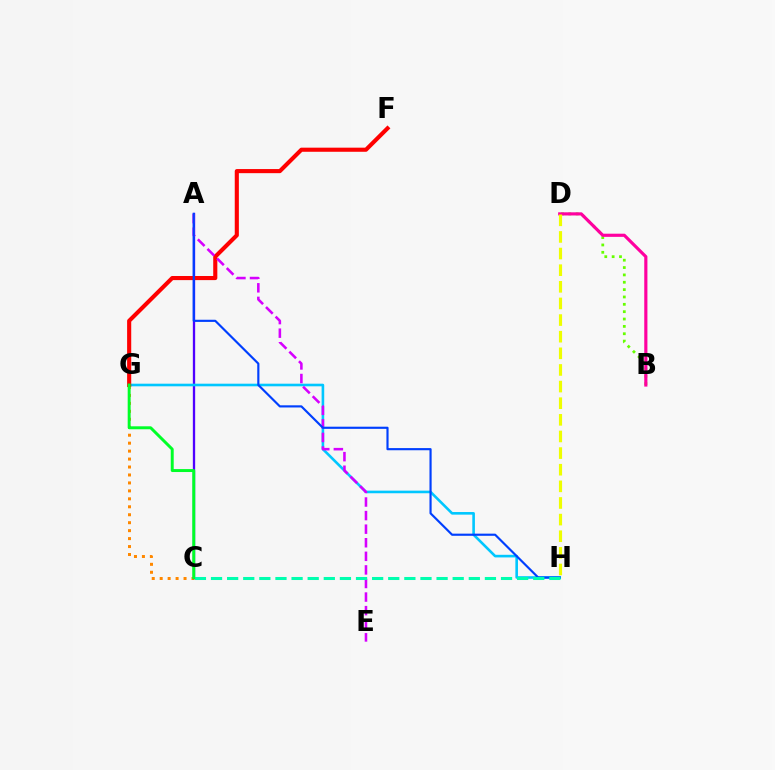{('C', 'G'): [{'color': '#ff8800', 'line_style': 'dotted', 'thickness': 2.16}, {'color': '#00ff27', 'line_style': 'solid', 'thickness': 2.13}], ('B', 'D'): [{'color': '#66ff00', 'line_style': 'dotted', 'thickness': 2.0}, {'color': '#ff00a0', 'line_style': 'solid', 'thickness': 2.28}], ('A', 'C'): [{'color': '#4f00ff', 'line_style': 'solid', 'thickness': 1.66}], ('G', 'H'): [{'color': '#00c7ff', 'line_style': 'solid', 'thickness': 1.88}], ('F', 'G'): [{'color': '#ff0000', 'line_style': 'solid', 'thickness': 2.96}], ('A', 'E'): [{'color': '#d600ff', 'line_style': 'dashed', 'thickness': 1.84}], ('A', 'H'): [{'color': '#003fff', 'line_style': 'solid', 'thickness': 1.55}], ('C', 'H'): [{'color': '#00ffaf', 'line_style': 'dashed', 'thickness': 2.19}], ('D', 'H'): [{'color': '#eeff00', 'line_style': 'dashed', 'thickness': 2.26}]}